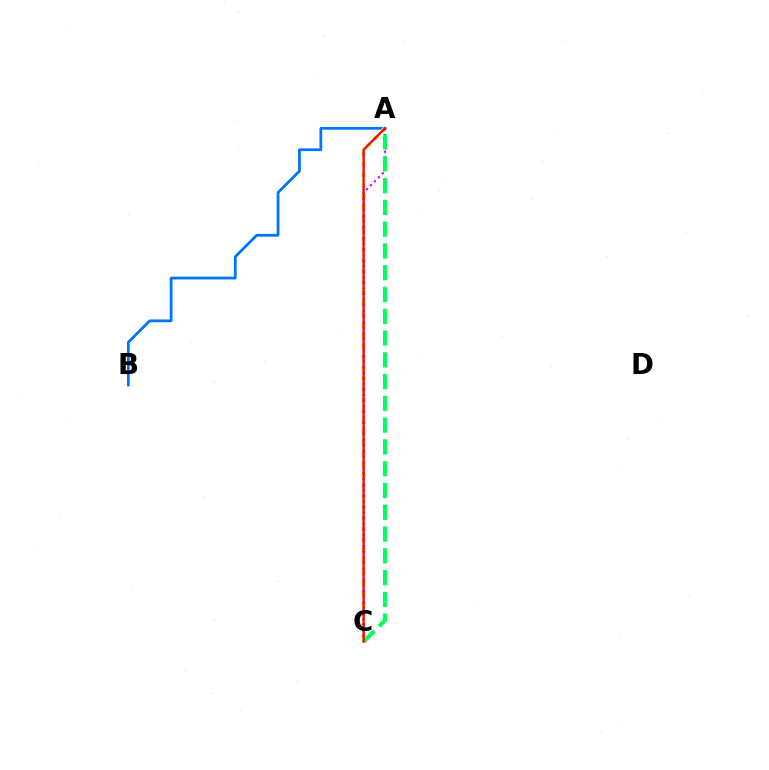{('A', 'B'): [{'color': '#0074ff', 'line_style': 'solid', 'thickness': 1.99}], ('A', 'C'): [{'color': '#d1ff00', 'line_style': 'dotted', 'thickness': 2.91}, {'color': '#b900ff', 'line_style': 'dotted', 'thickness': 1.52}, {'color': '#00ff5c', 'line_style': 'dashed', 'thickness': 2.96}, {'color': '#ff0000', 'line_style': 'solid', 'thickness': 1.66}]}